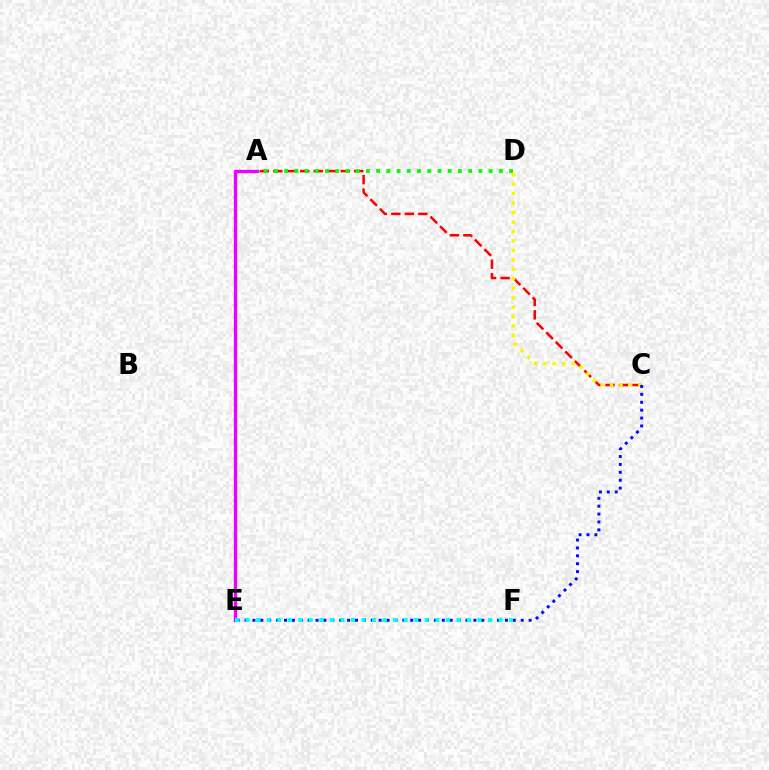{('A', 'C'): [{'color': '#ff0000', 'line_style': 'dashed', 'thickness': 1.83}], ('A', 'E'): [{'color': '#ee00ff', 'line_style': 'solid', 'thickness': 2.41}], ('C', 'D'): [{'color': '#fcf500', 'line_style': 'dotted', 'thickness': 2.57}], ('C', 'E'): [{'color': '#0010ff', 'line_style': 'dotted', 'thickness': 2.14}], ('E', 'F'): [{'color': '#00fff6', 'line_style': 'dotted', 'thickness': 2.86}], ('A', 'D'): [{'color': '#08ff00', 'line_style': 'dotted', 'thickness': 2.78}]}